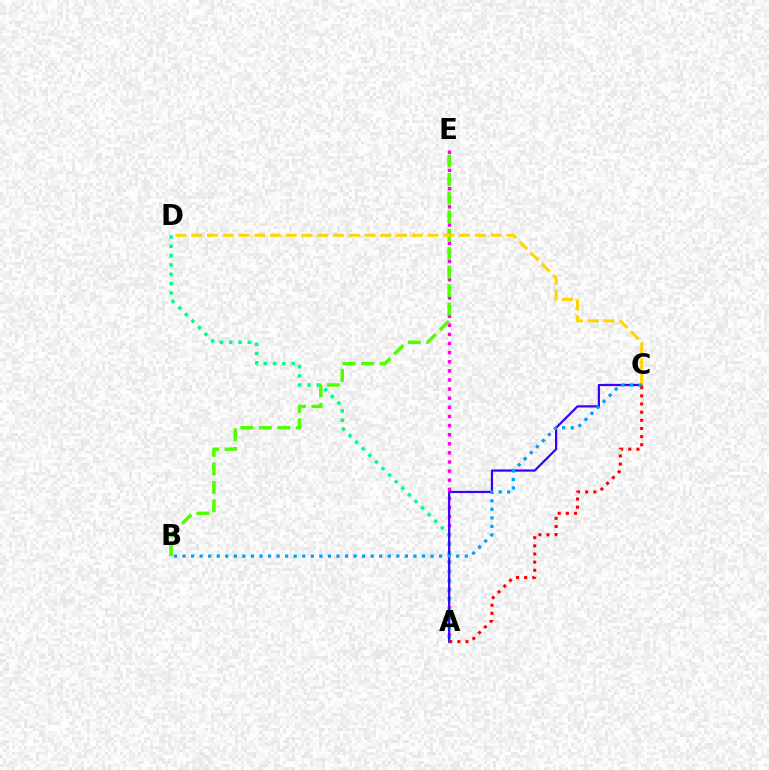{('A', 'E'): [{'color': '#ff00ed', 'line_style': 'dotted', 'thickness': 2.48}], ('A', 'D'): [{'color': '#00ff86', 'line_style': 'dotted', 'thickness': 2.53}], ('A', 'C'): [{'color': '#3700ff', 'line_style': 'solid', 'thickness': 1.6}, {'color': '#ff0000', 'line_style': 'dotted', 'thickness': 2.21}], ('B', 'E'): [{'color': '#4fff00', 'line_style': 'dashed', 'thickness': 2.51}], ('C', 'D'): [{'color': '#ffd500', 'line_style': 'dashed', 'thickness': 2.14}], ('B', 'C'): [{'color': '#009eff', 'line_style': 'dotted', 'thickness': 2.32}]}